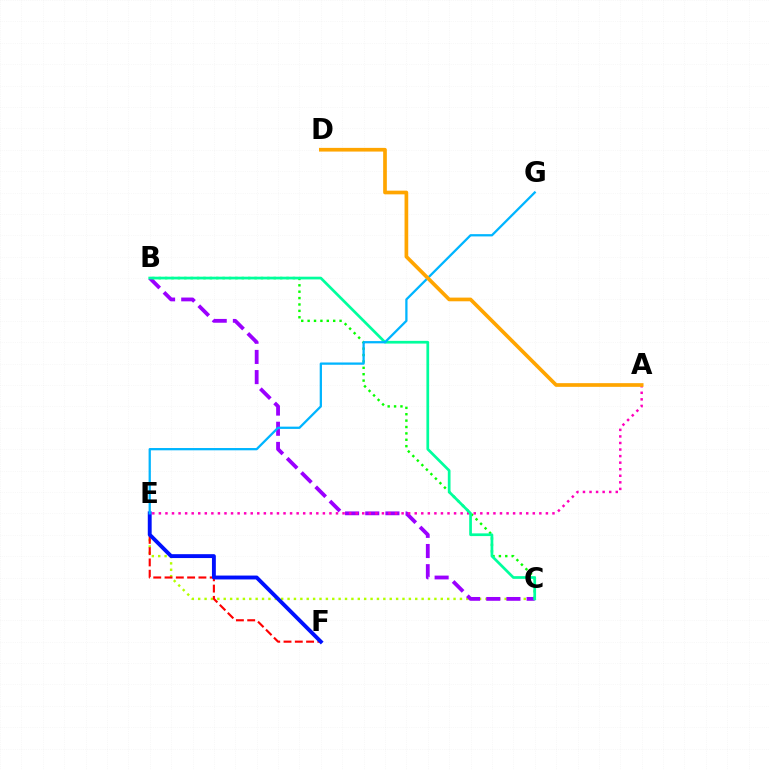{('C', 'E'): [{'color': '#b3ff00', 'line_style': 'dotted', 'thickness': 1.73}], ('E', 'F'): [{'color': '#ff0000', 'line_style': 'dashed', 'thickness': 1.53}, {'color': '#0010ff', 'line_style': 'solid', 'thickness': 2.8}], ('B', 'C'): [{'color': '#9b00ff', 'line_style': 'dashed', 'thickness': 2.74}, {'color': '#08ff00', 'line_style': 'dotted', 'thickness': 1.74}, {'color': '#00ff9d', 'line_style': 'solid', 'thickness': 1.95}], ('A', 'E'): [{'color': '#ff00bd', 'line_style': 'dotted', 'thickness': 1.78}], ('E', 'G'): [{'color': '#00b5ff', 'line_style': 'solid', 'thickness': 1.64}], ('A', 'D'): [{'color': '#ffa500', 'line_style': 'solid', 'thickness': 2.66}]}